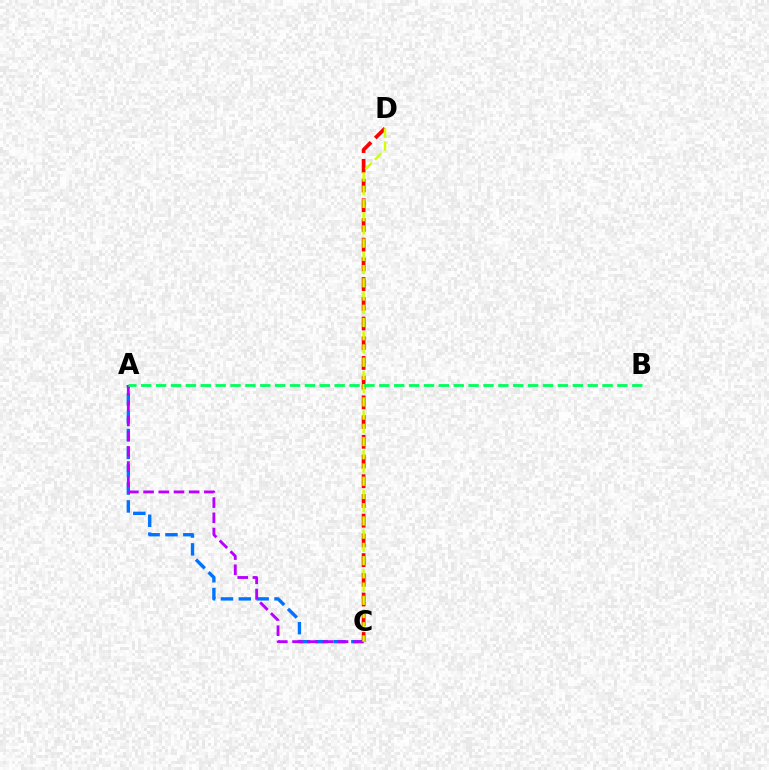{('A', 'C'): [{'color': '#0074ff', 'line_style': 'dashed', 'thickness': 2.43}, {'color': '#b900ff', 'line_style': 'dashed', 'thickness': 2.06}], ('C', 'D'): [{'color': '#ff0000', 'line_style': 'dashed', 'thickness': 2.68}, {'color': '#d1ff00', 'line_style': 'dashed', 'thickness': 1.8}], ('A', 'B'): [{'color': '#00ff5c', 'line_style': 'dashed', 'thickness': 2.02}]}